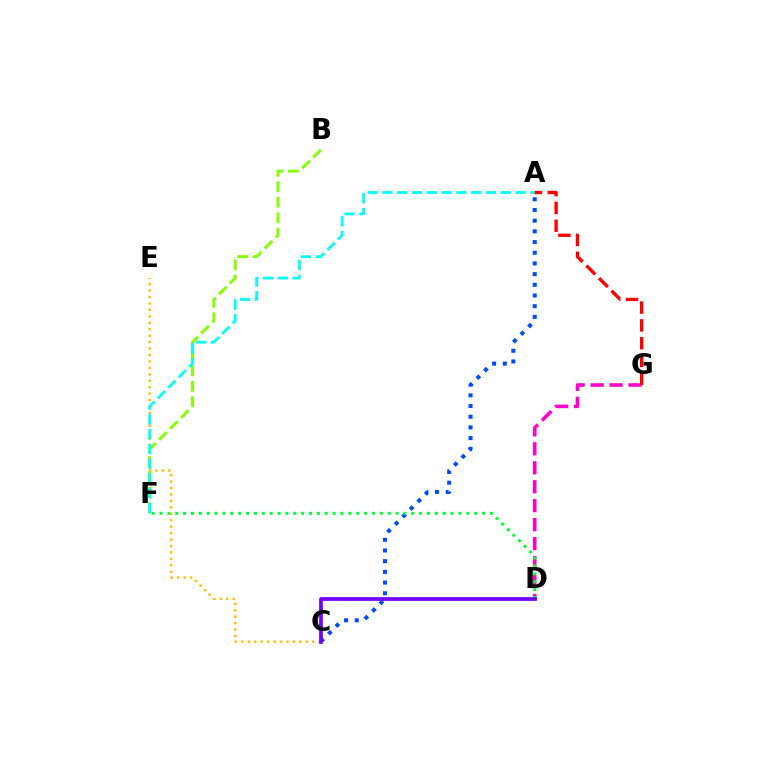{('C', 'E'): [{'color': '#ffbd00', 'line_style': 'dotted', 'thickness': 1.75}], ('A', 'C'): [{'color': '#004bff', 'line_style': 'dotted', 'thickness': 2.9}], ('B', 'F'): [{'color': '#84ff00', 'line_style': 'dashed', 'thickness': 2.1}], ('A', 'F'): [{'color': '#00fff6', 'line_style': 'dashed', 'thickness': 2.01}], ('D', 'G'): [{'color': '#ff00cf', 'line_style': 'dashed', 'thickness': 2.57}], ('D', 'F'): [{'color': '#00ff39', 'line_style': 'dotted', 'thickness': 2.14}], ('A', 'G'): [{'color': '#ff0000', 'line_style': 'dashed', 'thickness': 2.42}], ('C', 'D'): [{'color': '#7200ff', 'line_style': 'solid', 'thickness': 2.69}]}